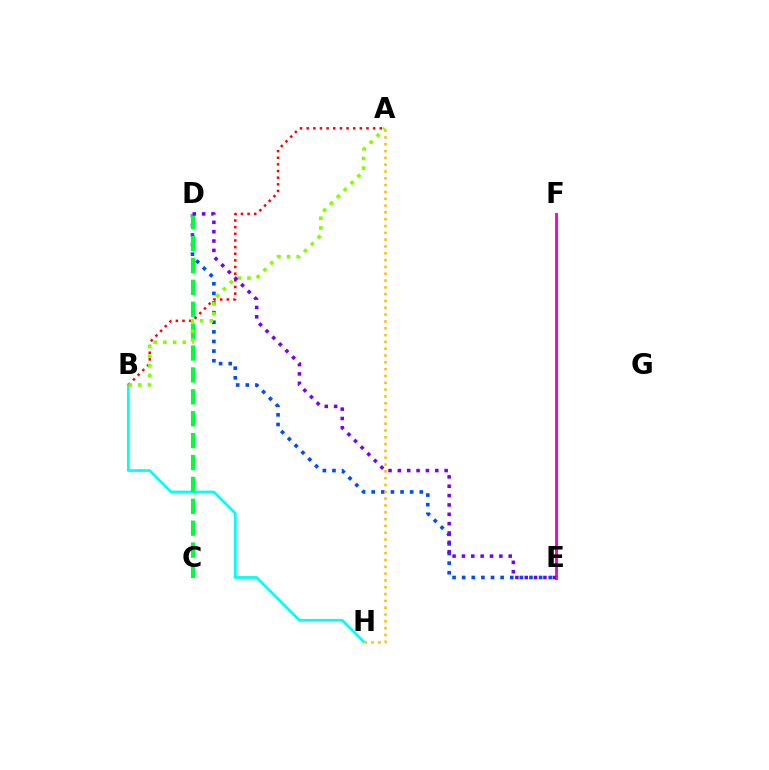{('B', 'H'): [{'color': '#00fff6', 'line_style': 'solid', 'thickness': 1.96}], ('A', 'B'): [{'color': '#ff0000', 'line_style': 'dotted', 'thickness': 1.81}, {'color': '#84ff00', 'line_style': 'dotted', 'thickness': 2.63}], ('D', 'E'): [{'color': '#004bff', 'line_style': 'dotted', 'thickness': 2.61}, {'color': '#7200ff', 'line_style': 'dotted', 'thickness': 2.54}], ('C', 'D'): [{'color': '#00ff39', 'line_style': 'dashed', 'thickness': 2.97}], ('E', 'F'): [{'color': '#ff00cf', 'line_style': 'solid', 'thickness': 2.09}], ('A', 'H'): [{'color': '#ffbd00', 'line_style': 'dotted', 'thickness': 1.85}]}